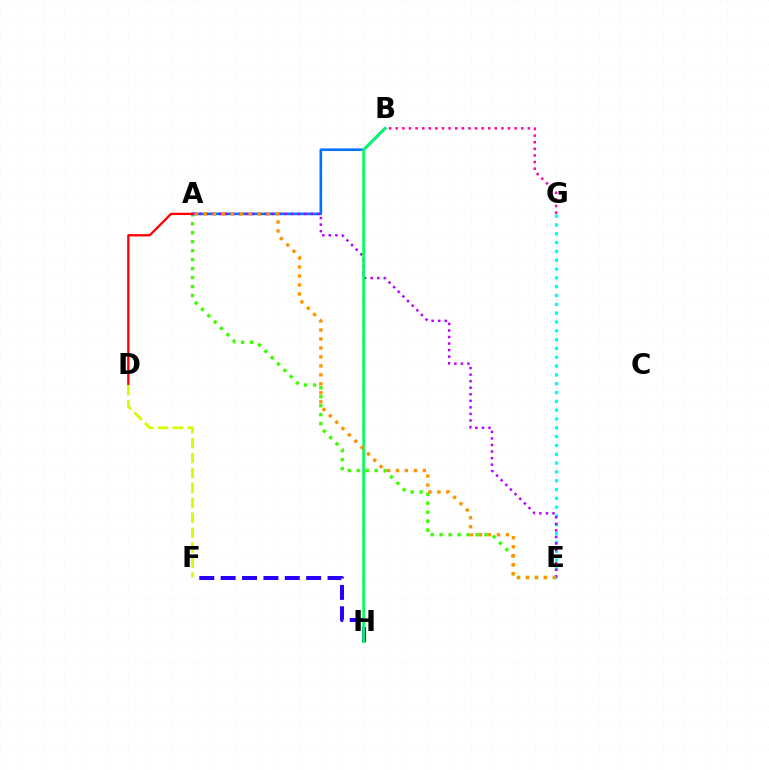{('E', 'G'): [{'color': '#00fff6', 'line_style': 'dotted', 'thickness': 2.4}], ('A', 'E'): [{'color': '#3dff00', 'line_style': 'dotted', 'thickness': 2.44}, {'color': '#b900ff', 'line_style': 'dotted', 'thickness': 1.78}, {'color': '#ff9400', 'line_style': 'dotted', 'thickness': 2.44}], ('A', 'B'): [{'color': '#0074ff', 'line_style': 'solid', 'thickness': 1.9}], ('A', 'D'): [{'color': '#ff0000', 'line_style': 'solid', 'thickness': 1.67}], ('F', 'H'): [{'color': '#2500ff', 'line_style': 'dashed', 'thickness': 2.9}], ('D', 'F'): [{'color': '#d1ff00', 'line_style': 'dashed', 'thickness': 2.03}], ('B', 'H'): [{'color': '#00ff5c', 'line_style': 'solid', 'thickness': 1.93}], ('B', 'G'): [{'color': '#ff00ac', 'line_style': 'dotted', 'thickness': 1.79}]}